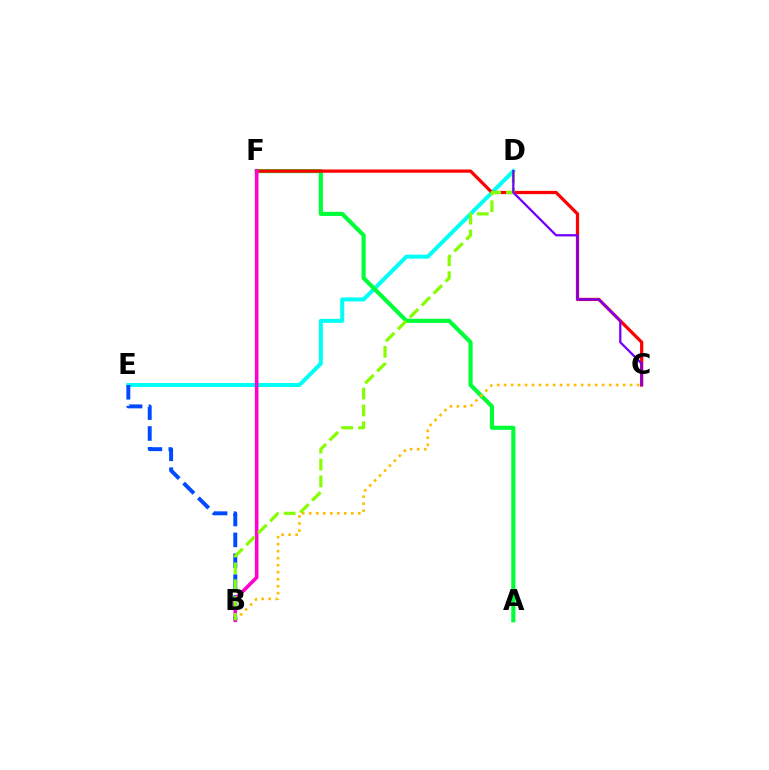{('D', 'E'): [{'color': '#00fff6', 'line_style': 'solid', 'thickness': 2.88}], ('A', 'F'): [{'color': '#00ff39', 'line_style': 'solid', 'thickness': 2.98}], ('B', 'C'): [{'color': '#ffbd00', 'line_style': 'dotted', 'thickness': 1.9}], ('B', 'E'): [{'color': '#004bff', 'line_style': 'dashed', 'thickness': 2.83}], ('C', 'F'): [{'color': '#ff0000', 'line_style': 'solid', 'thickness': 2.33}], ('B', 'F'): [{'color': '#ff00cf', 'line_style': 'solid', 'thickness': 2.59}], ('B', 'D'): [{'color': '#84ff00', 'line_style': 'dashed', 'thickness': 2.29}], ('C', 'D'): [{'color': '#7200ff', 'line_style': 'solid', 'thickness': 1.63}]}